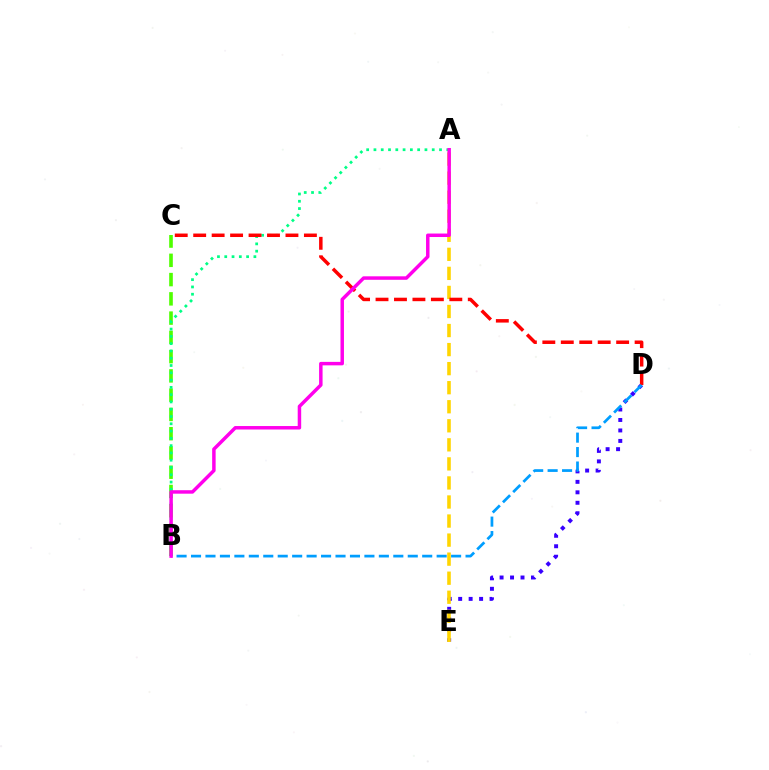{('D', 'E'): [{'color': '#3700ff', 'line_style': 'dotted', 'thickness': 2.84}], ('B', 'C'): [{'color': '#4fff00', 'line_style': 'dashed', 'thickness': 2.62}], ('A', 'E'): [{'color': '#ffd500', 'line_style': 'dashed', 'thickness': 2.59}], ('A', 'B'): [{'color': '#00ff86', 'line_style': 'dotted', 'thickness': 1.98}, {'color': '#ff00ed', 'line_style': 'solid', 'thickness': 2.5}], ('C', 'D'): [{'color': '#ff0000', 'line_style': 'dashed', 'thickness': 2.51}], ('B', 'D'): [{'color': '#009eff', 'line_style': 'dashed', 'thickness': 1.96}]}